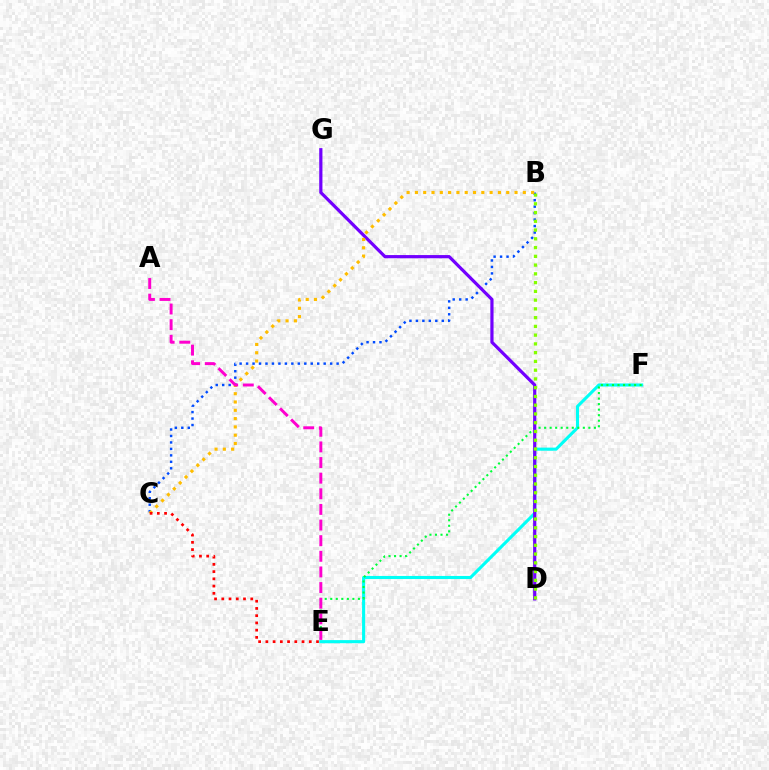{('E', 'F'): [{'color': '#00fff6', 'line_style': 'solid', 'thickness': 2.23}, {'color': '#00ff39', 'line_style': 'dotted', 'thickness': 1.5}], ('B', 'C'): [{'color': '#004bff', 'line_style': 'dotted', 'thickness': 1.76}, {'color': '#ffbd00', 'line_style': 'dotted', 'thickness': 2.26}], ('D', 'G'): [{'color': '#7200ff', 'line_style': 'solid', 'thickness': 2.3}], ('B', 'D'): [{'color': '#84ff00', 'line_style': 'dotted', 'thickness': 2.38}], ('A', 'E'): [{'color': '#ff00cf', 'line_style': 'dashed', 'thickness': 2.12}], ('C', 'E'): [{'color': '#ff0000', 'line_style': 'dotted', 'thickness': 1.97}]}